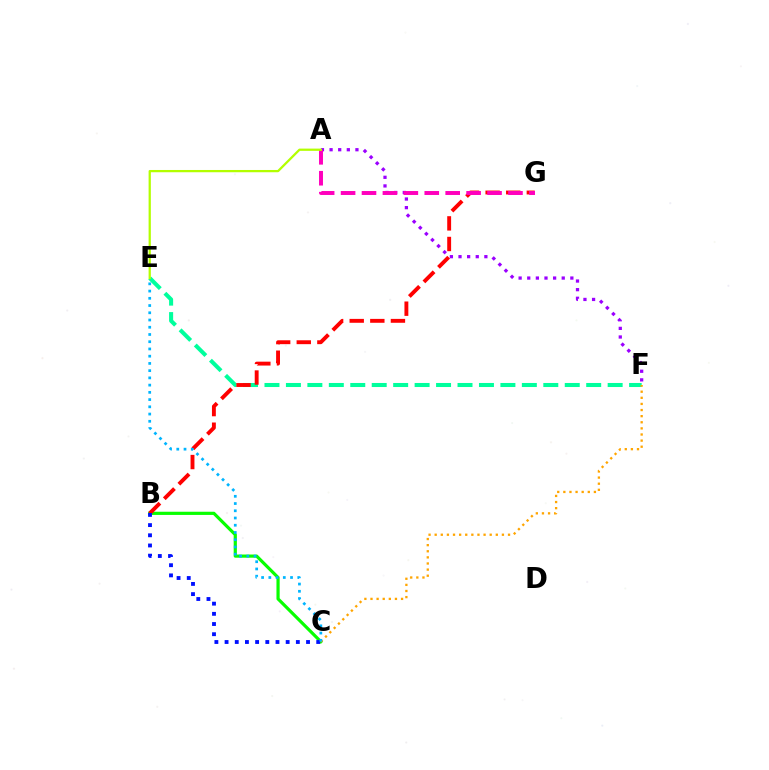{('B', 'C'): [{'color': '#08ff00', 'line_style': 'solid', 'thickness': 2.3}, {'color': '#0010ff', 'line_style': 'dotted', 'thickness': 2.77}], ('A', 'F'): [{'color': '#9b00ff', 'line_style': 'dotted', 'thickness': 2.34}], ('E', 'F'): [{'color': '#00ff9d', 'line_style': 'dashed', 'thickness': 2.91}], ('B', 'G'): [{'color': '#ff0000', 'line_style': 'dashed', 'thickness': 2.8}], ('A', 'G'): [{'color': '#ff00bd', 'line_style': 'dashed', 'thickness': 2.84}], ('C', 'F'): [{'color': '#ffa500', 'line_style': 'dotted', 'thickness': 1.66}], ('A', 'E'): [{'color': '#b3ff00', 'line_style': 'solid', 'thickness': 1.63}], ('C', 'E'): [{'color': '#00b5ff', 'line_style': 'dotted', 'thickness': 1.97}]}